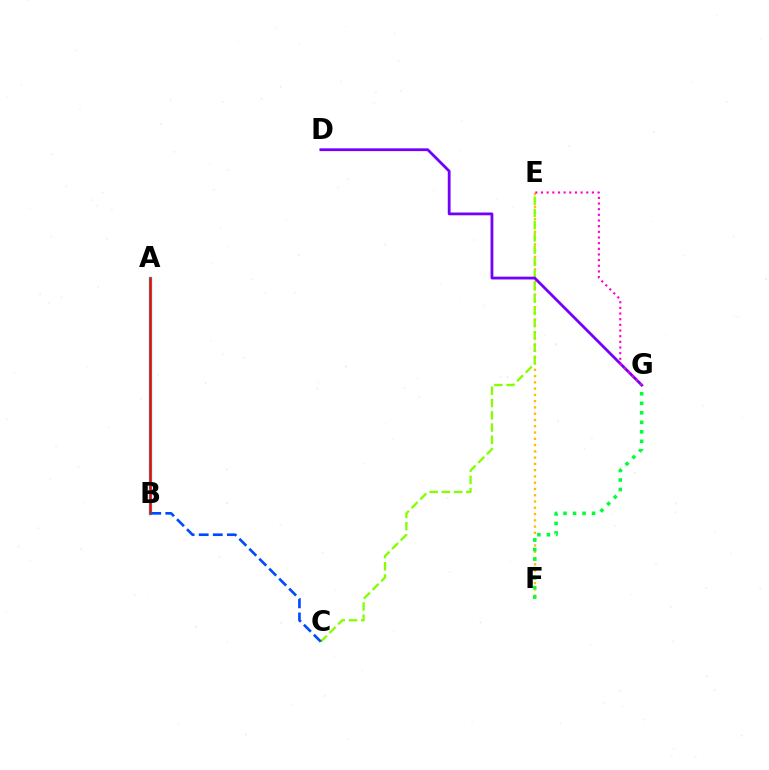{('A', 'B'): [{'color': '#00fff6', 'line_style': 'solid', 'thickness': 2.5}, {'color': '#ff0000', 'line_style': 'solid', 'thickness': 1.81}], ('E', 'F'): [{'color': '#ffbd00', 'line_style': 'dotted', 'thickness': 1.7}], ('C', 'E'): [{'color': '#84ff00', 'line_style': 'dashed', 'thickness': 1.66}], ('F', 'G'): [{'color': '#00ff39', 'line_style': 'dotted', 'thickness': 2.58}], ('D', 'G'): [{'color': '#7200ff', 'line_style': 'solid', 'thickness': 2.0}], ('B', 'C'): [{'color': '#004bff', 'line_style': 'dashed', 'thickness': 1.91}], ('E', 'G'): [{'color': '#ff00cf', 'line_style': 'dotted', 'thickness': 1.54}]}